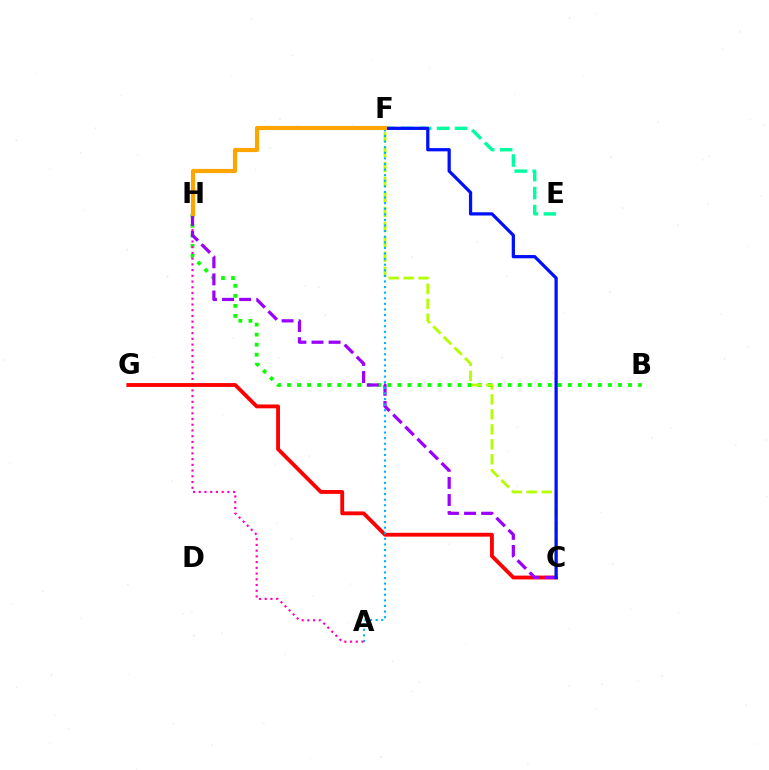{('B', 'H'): [{'color': '#08ff00', 'line_style': 'dotted', 'thickness': 2.72}], ('A', 'H'): [{'color': '#ff00bd', 'line_style': 'dotted', 'thickness': 1.56}], ('C', 'G'): [{'color': '#ff0000', 'line_style': 'solid', 'thickness': 2.76}], ('C', 'F'): [{'color': '#b3ff00', 'line_style': 'dashed', 'thickness': 2.03}, {'color': '#0010ff', 'line_style': 'solid', 'thickness': 2.34}], ('C', 'H'): [{'color': '#9b00ff', 'line_style': 'dashed', 'thickness': 2.32}], ('A', 'F'): [{'color': '#00b5ff', 'line_style': 'dotted', 'thickness': 1.52}], ('E', 'F'): [{'color': '#00ff9d', 'line_style': 'dashed', 'thickness': 2.44}], ('F', 'H'): [{'color': '#ffa500', 'line_style': 'solid', 'thickness': 2.99}]}